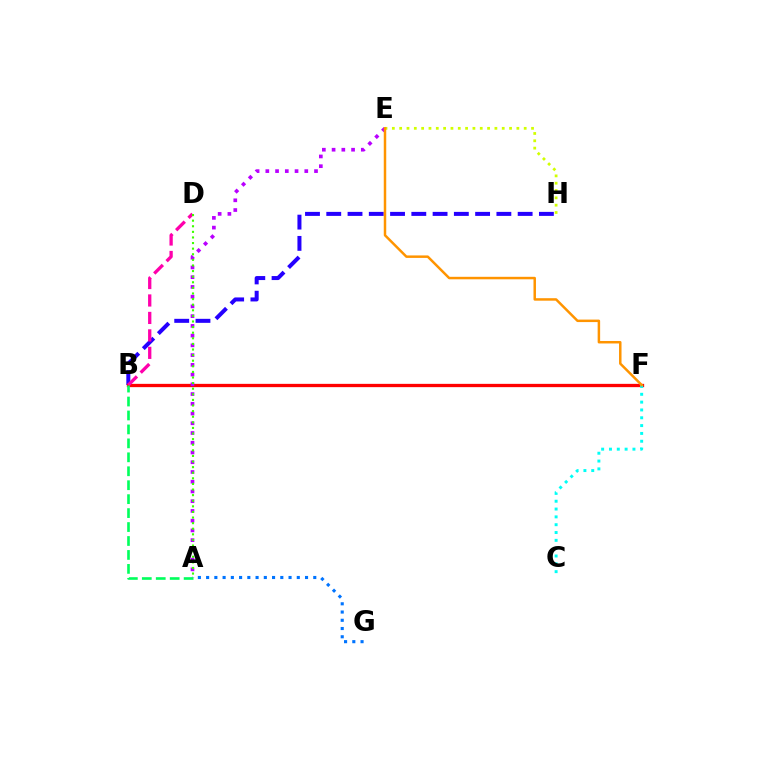{('B', 'H'): [{'color': '#2500ff', 'line_style': 'dashed', 'thickness': 2.89}], ('B', 'F'): [{'color': '#ff0000', 'line_style': 'solid', 'thickness': 2.37}], ('B', 'D'): [{'color': '#ff00ac', 'line_style': 'dashed', 'thickness': 2.37}], ('A', 'G'): [{'color': '#0074ff', 'line_style': 'dotted', 'thickness': 2.24}], ('A', 'E'): [{'color': '#b900ff', 'line_style': 'dotted', 'thickness': 2.65}], ('E', 'H'): [{'color': '#d1ff00', 'line_style': 'dotted', 'thickness': 1.99}], ('A', 'D'): [{'color': '#3dff00', 'line_style': 'dotted', 'thickness': 1.52}], ('A', 'B'): [{'color': '#00ff5c', 'line_style': 'dashed', 'thickness': 1.89}], ('C', 'F'): [{'color': '#00fff6', 'line_style': 'dotted', 'thickness': 2.13}], ('E', 'F'): [{'color': '#ff9400', 'line_style': 'solid', 'thickness': 1.79}]}